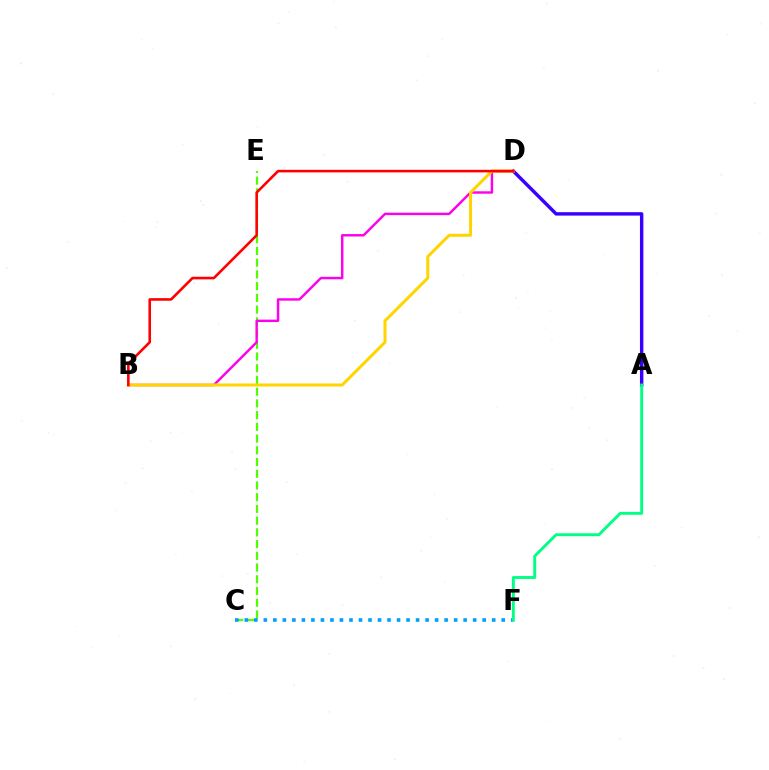{('C', 'E'): [{'color': '#4fff00', 'line_style': 'dashed', 'thickness': 1.59}], ('A', 'D'): [{'color': '#3700ff', 'line_style': 'solid', 'thickness': 2.46}], ('B', 'D'): [{'color': '#ff00ed', 'line_style': 'solid', 'thickness': 1.76}, {'color': '#ffd500', 'line_style': 'solid', 'thickness': 2.17}, {'color': '#ff0000', 'line_style': 'solid', 'thickness': 1.87}], ('C', 'F'): [{'color': '#009eff', 'line_style': 'dotted', 'thickness': 2.59}], ('A', 'F'): [{'color': '#00ff86', 'line_style': 'solid', 'thickness': 2.09}]}